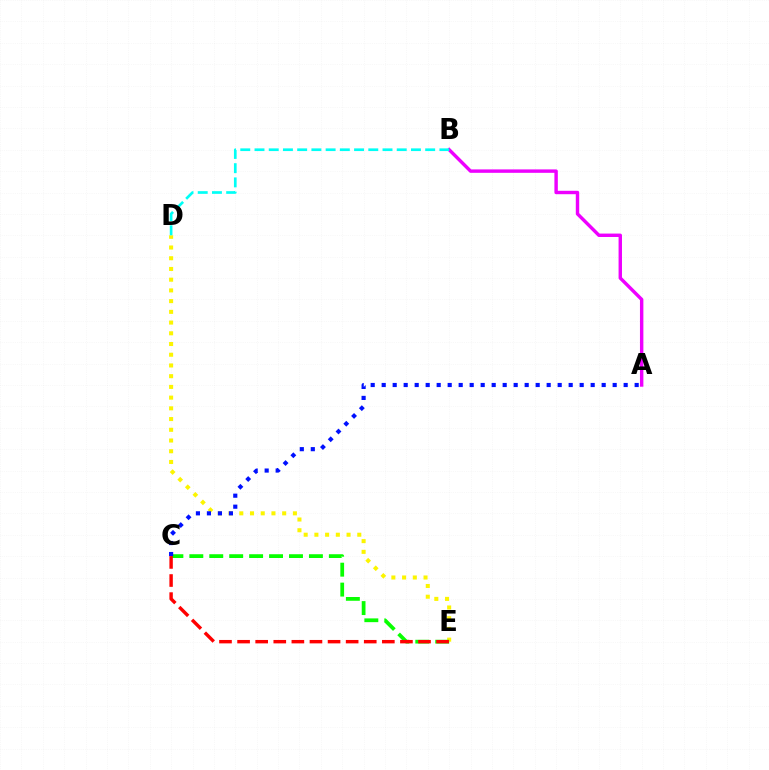{('D', 'E'): [{'color': '#fcf500', 'line_style': 'dotted', 'thickness': 2.91}], ('A', 'B'): [{'color': '#ee00ff', 'line_style': 'solid', 'thickness': 2.46}], ('C', 'E'): [{'color': '#08ff00', 'line_style': 'dashed', 'thickness': 2.71}, {'color': '#ff0000', 'line_style': 'dashed', 'thickness': 2.46}], ('B', 'D'): [{'color': '#00fff6', 'line_style': 'dashed', 'thickness': 1.93}], ('A', 'C'): [{'color': '#0010ff', 'line_style': 'dotted', 'thickness': 2.99}]}